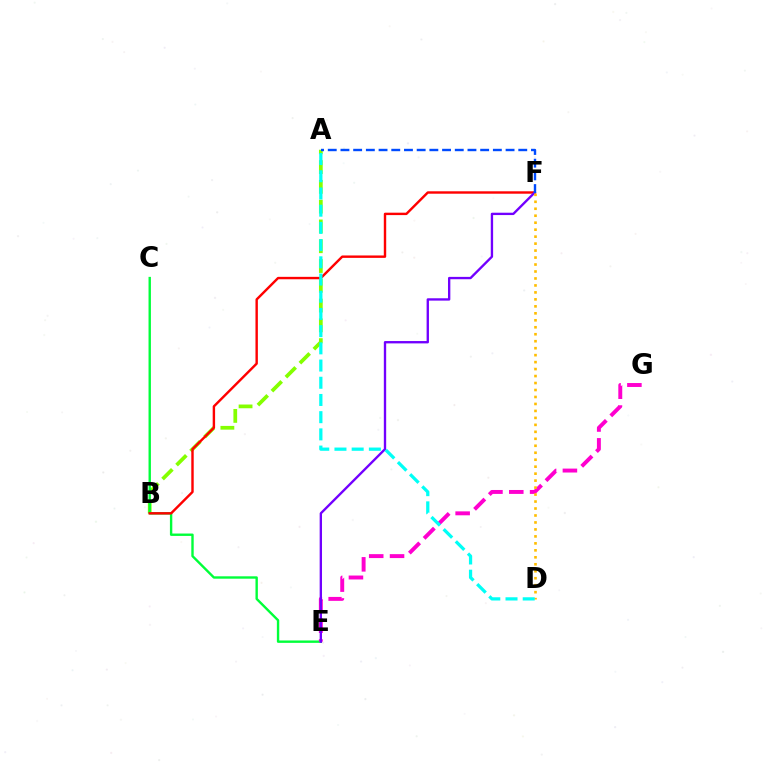{('A', 'B'): [{'color': '#84ff00', 'line_style': 'dashed', 'thickness': 2.69}], ('C', 'E'): [{'color': '#00ff39', 'line_style': 'solid', 'thickness': 1.72}], ('B', 'F'): [{'color': '#ff0000', 'line_style': 'solid', 'thickness': 1.74}], ('E', 'G'): [{'color': '#ff00cf', 'line_style': 'dashed', 'thickness': 2.83}], ('E', 'F'): [{'color': '#7200ff', 'line_style': 'solid', 'thickness': 1.69}], ('D', 'F'): [{'color': '#ffbd00', 'line_style': 'dotted', 'thickness': 1.89}], ('A', 'F'): [{'color': '#004bff', 'line_style': 'dashed', 'thickness': 1.73}], ('A', 'D'): [{'color': '#00fff6', 'line_style': 'dashed', 'thickness': 2.34}]}